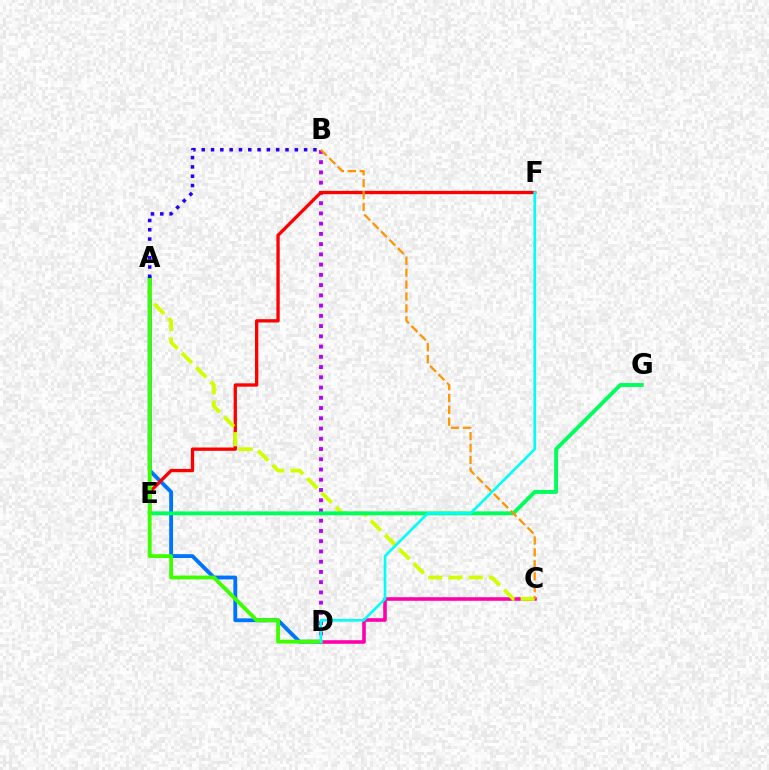{('A', 'D'): [{'color': '#0074ff', 'line_style': 'solid', 'thickness': 2.78}, {'color': '#3dff00', 'line_style': 'solid', 'thickness': 2.75}], ('B', 'D'): [{'color': '#b900ff', 'line_style': 'dotted', 'thickness': 2.78}], ('C', 'D'): [{'color': '#ff00ac', 'line_style': 'solid', 'thickness': 2.58}], ('E', 'F'): [{'color': '#ff0000', 'line_style': 'solid', 'thickness': 2.39}], ('A', 'C'): [{'color': '#d1ff00', 'line_style': 'dashed', 'thickness': 2.75}], ('E', 'G'): [{'color': '#00ff5c', 'line_style': 'solid', 'thickness': 2.81}], ('B', 'C'): [{'color': '#ff9400', 'line_style': 'dashed', 'thickness': 1.62}], ('D', 'F'): [{'color': '#00fff6', 'line_style': 'solid', 'thickness': 1.89}], ('A', 'B'): [{'color': '#2500ff', 'line_style': 'dotted', 'thickness': 2.53}]}